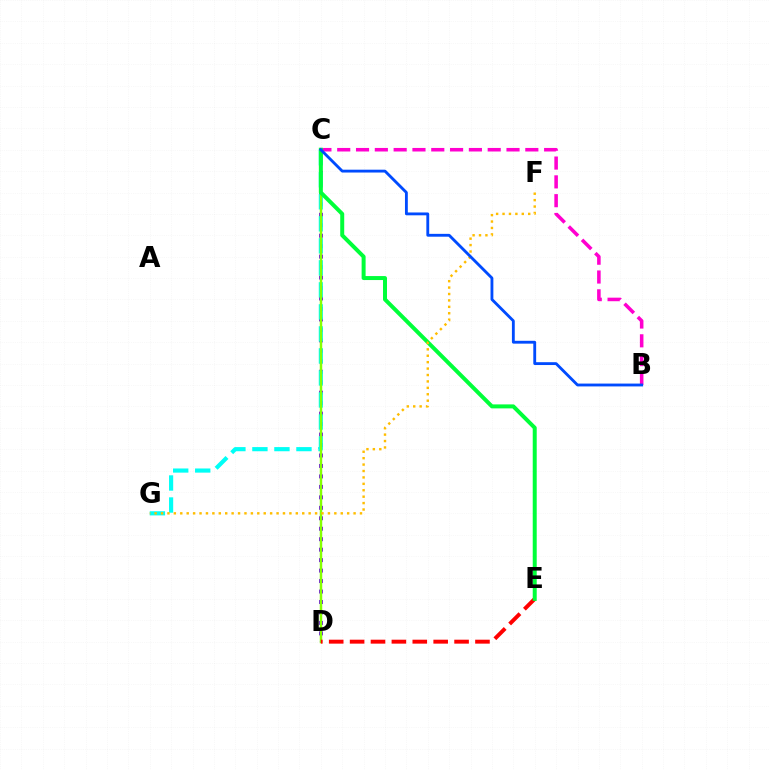{('C', 'D'): [{'color': '#7200ff', 'line_style': 'dotted', 'thickness': 2.84}, {'color': '#84ff00', 'line_style': 'solid', 'thickness': 1.78}], ('B', 'C'): [{'color': '#ff00cf', 'line_style': 'dashed', 'thickness': 2.56}, {'color': '#004bff', 'line_style': 'solid', 'thickness': 2.05}], ('C', 'G'): [{'color': '#00fff6', 'line_style': 'dashed', 'thickness': 2.99}], ('D', 'E'): [{'color': '#ff0000', 'line_style': 'dashed', 'thickness': 2.84}], ('C', 'E'): [{'color': '#00ff39', 'line_style': 'solid', 'thickness': 2.87}], ('F', 'G'): [{'color': '#ffbd00', 'line_style': 'dotted', 'thickness': 1.74}]}